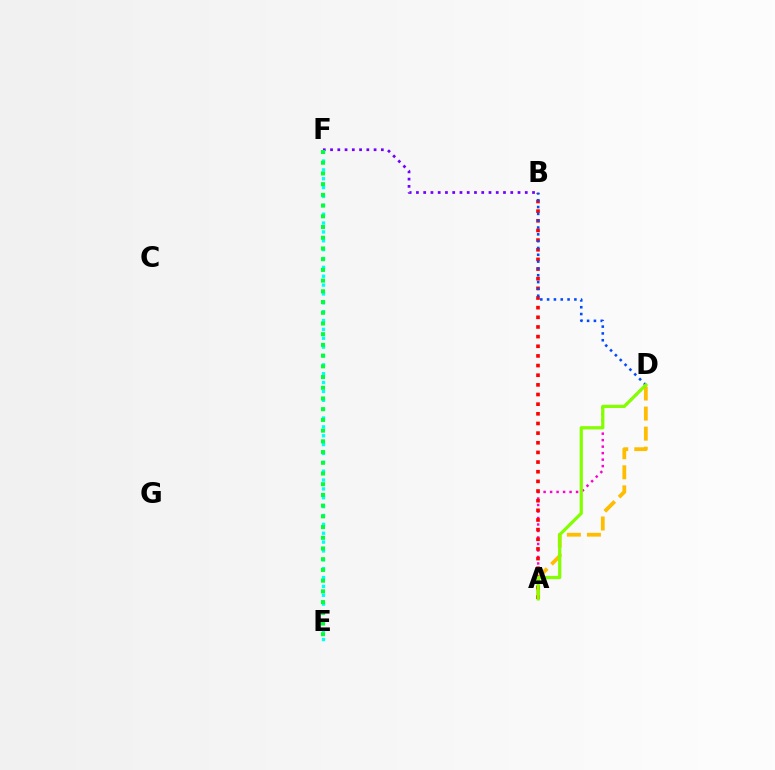{('A', 'D'): [{'color': '#ffbd00', 'line_style': 'dashed', 'thickness': 2.73}, {'color': '#ff00cf', 'line_style': 'dotted', 'thickness': 1.76}, {'color': '#84ff00', 'line_style': 'solid', 'thickness': 2.33}], ('E', 'F'): [{'color': '#00fff6', 'line_style': 'dotted', 'thickness': 2.41}, {'color': '#00ff39', 'line_style': 'dotted', 'thickness': 2.91}], ('B', 'F'): [{'color': '#7200ff', 'line_style': 'dotted', 'thickness': 1.97}], ('A', 'B'): [{'color': '#ff0000', 'line_style': 'dotted', 'thickness': 2.62}], ('B', 'D'): [{'color': '#004bff', 'line_style': 'dotted', 'thickness': 1.85}]}